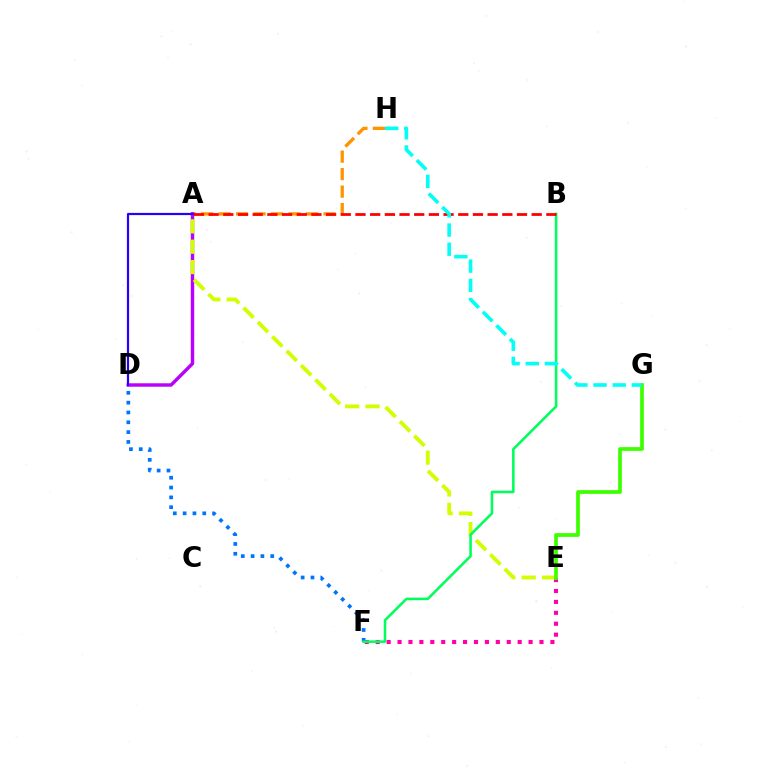{('A', 'H'): [{'color': '#ff9400', 'line_style': 'dashed', 'thickness': 2.38}], ('E', 'F'): [{'color': '#ff00ac', 'line_style': 'dotted', 'thickness': 2.97}], ('A', 'D'): [{'color': '#b900ff', 'line_style': 'solid', 'thickness': 2.47}, {'color': '#2500ff', 'line_style': 'solid', 'thickness': 1.59}], ('D', 'F'): [{'color': '#0074ff', 'line_style': 'dotted', 'thickness': 2.67}], ('A', 'E'): [{'color': '#d1ff00', 'line_style': 'dashed', 'thickness': 2.76}], ('E', 'G'): [{'color': '#3dff00', 'line_style': 'solid', 'thickness': 2.68}], ('B', 'F'): [{'color': '#00ff5c', 'line_style': 'solid', 'thickness': 1.85}], ('A', 'B'): [{'color': '#ff0000', 'line_style': 'dashed', 'thickness': 1.99}], ('G', 'H'): [{'color': '#00fff6', 'line_style': 'dashed', 'thickness': 2.6}]}